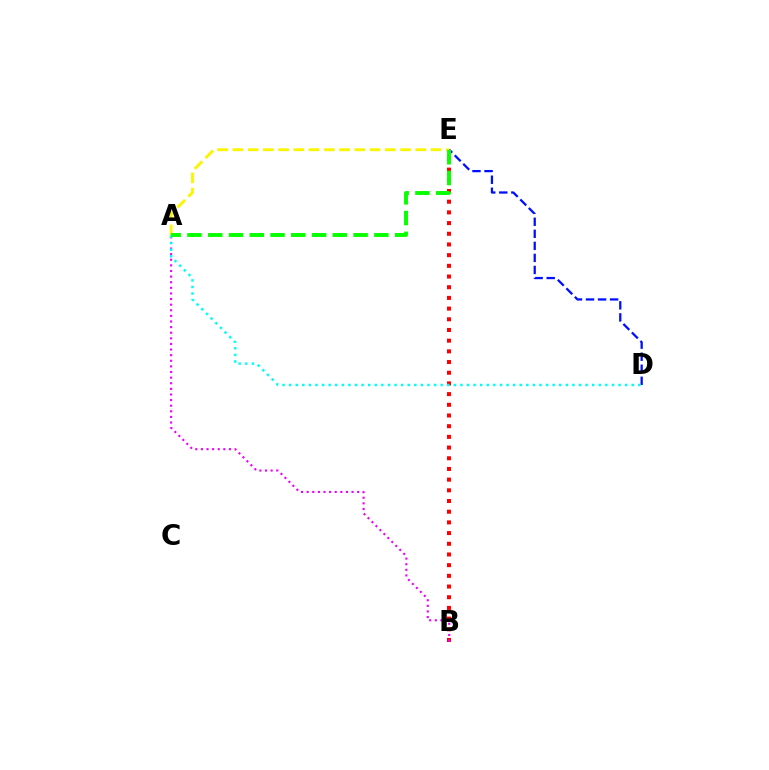{('B', 'E'): [{'color': '#ff0000', 'line_style': 'dotted', 'thickness': 2.9}], ('D', 'E'): [{'color': '#0010ff', 'line_style': 'dashed', 'thickness': 1.64}], ('A', 'E'): [{'color': '#fcf500', 'line_style': 'dashed', 'thickness': 2.07}, {'color': '#08ff00', 'line_style': 'dashed', 'thickness': 2.82}], ('A', 'B'): [{'color': '#ee00ff', 'line_style': 'dotted', 'thickness': 1.52}], ('A', 'D'): [{'color': '#00fff6', 'line_style': 'dotted', 'thickness': 1.79}]}